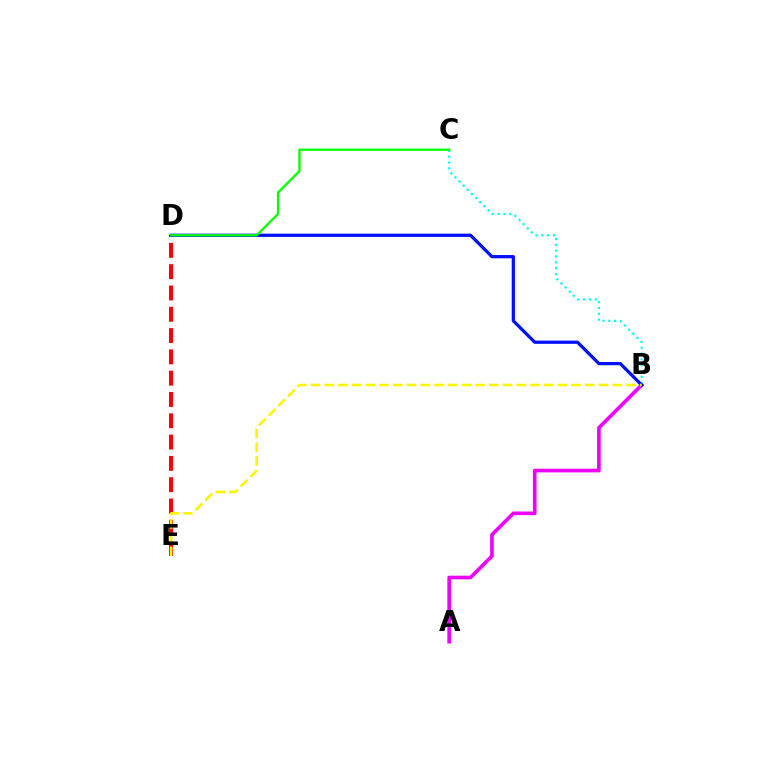{('D', 'E'): [{'color': '#ff0000', 'line_style': 'dashed', 'thickness': 2.89}], ('A', 'B'): [{'color': '#ee00ff', 'line_style': 'solid', 'thickness': 2.63}], ('B', 'C'): [{'color': '#00fff6', 'line_style': 'dotted', 'thickness': 1.59}], ('B', 'D'): [{'color': '#0010ff', 'line_style': 'solid', 'thickness': 2.33}], ('C', 'D'): [{'color': '#08ff00', 'line_style': 'solid', 'thickness': 1.68}], ('B', 'E'): [{'color': '#fcf500', 'line_style': 'dashed', 'thickness': 1.86}]}